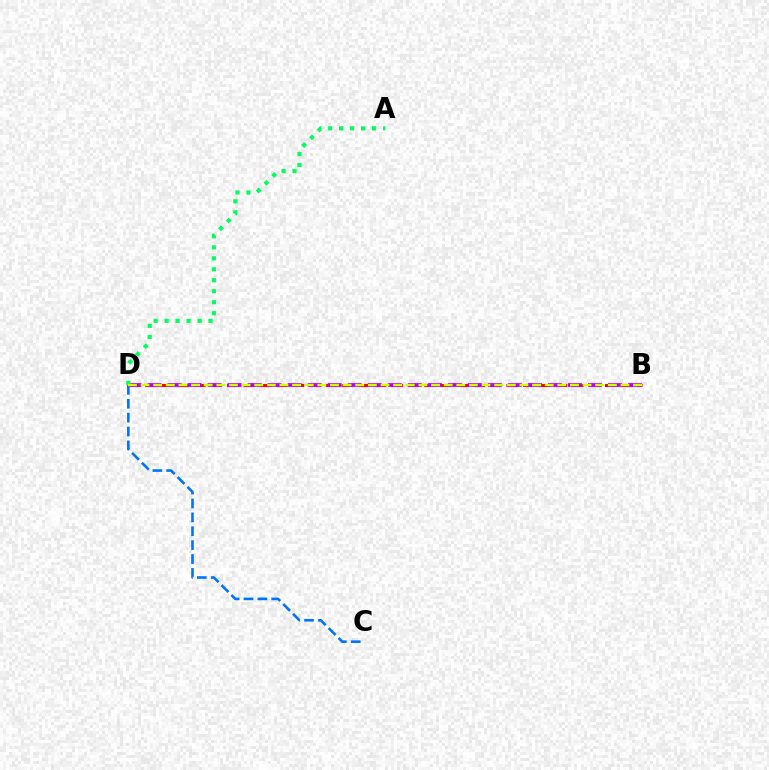{('B', 'D'): [{'color': '#ff0000', 'line_style': 'dashed', 'thickness': 2.23}, {'color': '#b900ff', 'line_style': 'dashed', 'thickness': 2.72}, {'color': '#d1ff00', 'line_style': 'dashed', 'thickness': 1.72}], ('A', 'D'): [{'color': '#00ff5c', 'line_style': 'dotted', 'thickness': 2.98}], ('C', 'D'): [{'color': '#0074ff', 'line_style': 'dashed', 'thickness': 1.89}]}